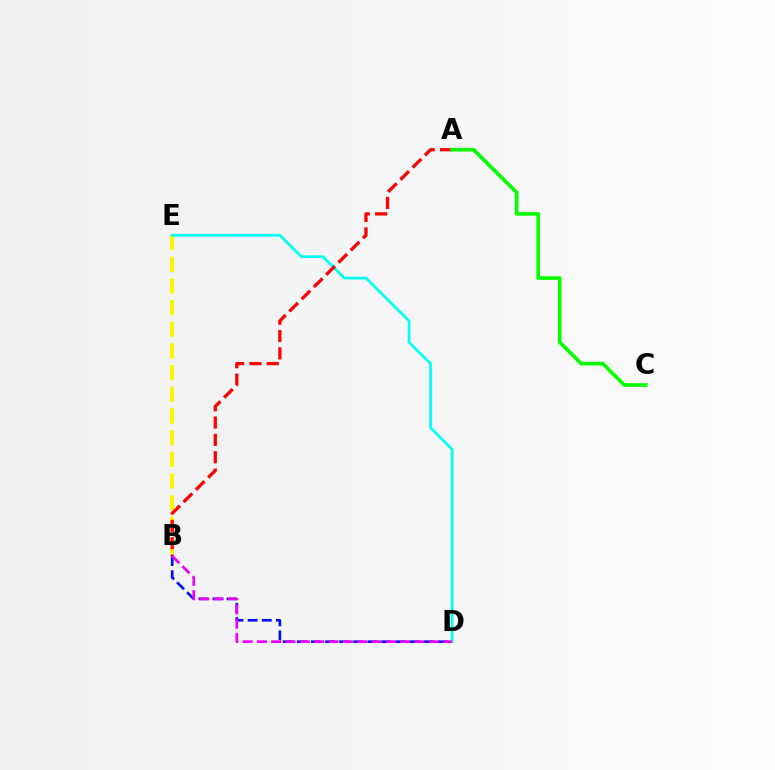{('B', 'D'): [{'color': '#0010ff', 'line_style': 'dashed', 'thickness': 1.92}, {'color': '#ee00ff', 'line_style': 'dashed', 'thickness': 1.95}], ('B', 'E'): [{'color': '#fcf500', 'line_style': 'dashed', 'thickness': 2.94}], ('D', 'E'): [{'color': '#00fff6', 'line_style': 'solid', 'thickness': 1.93}], ('A', 'B'): [{'color': '#ff0000', 'line_style': 'dashed', 'thickness': 2.35}], ('A', 'C'): [{'color': '#08ff00', 'line_style': 'solid', 'thickness': 2.63}]}